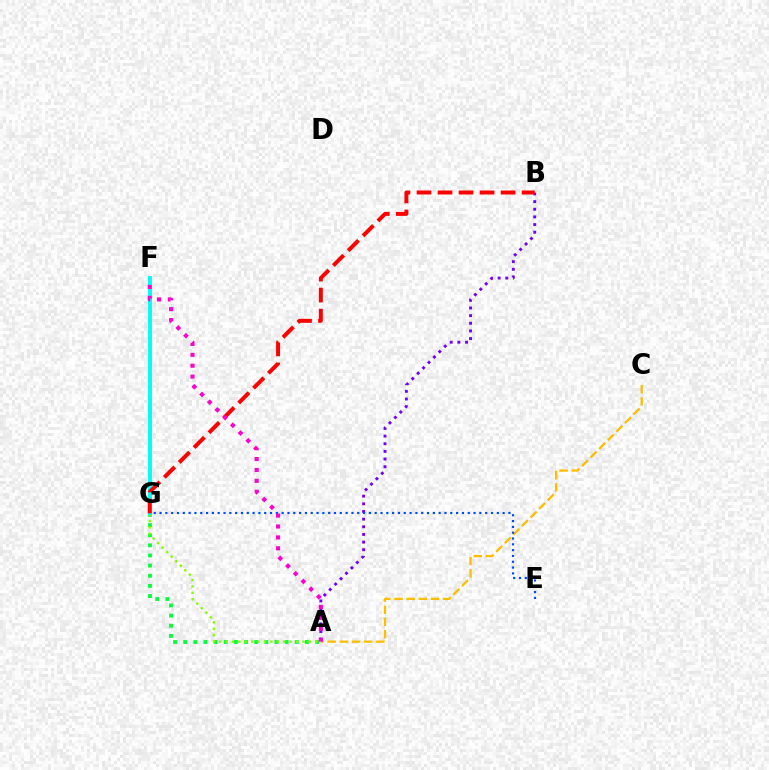{('A', 'G'): [{'color': '#00ff39', 'line_style': 'dotted', 'thickness': 2.76}, {'color': '#84ff00', 'line_style': 'dotted', 'thickness': 1.74}], ('F', 'G'): [{'color': '#00fff6', 'line_style': 'solid', 'thickness': 2.83}], ('A', 'B'): [{'color': '#7200ff', 'line_style': 'dotted', 'thickness': 2.08}], ('A', 'C'): [{'color': '#ffbd00', 'line_style': 'dashed', 'thickness': 1.65}], ('B', 'G'): [{'color': '#ff0000', 'line_style': 'dashed', 'thickness': 2.86}], ('E', 'G'): [{'color': '#004bff', 'line_style': 'dotted', 'thickness': 1.58}], ('A', 'F'): [{'color': '#ff00cf', 'line_style': 'dotted', 'thickness': 2.96}]}